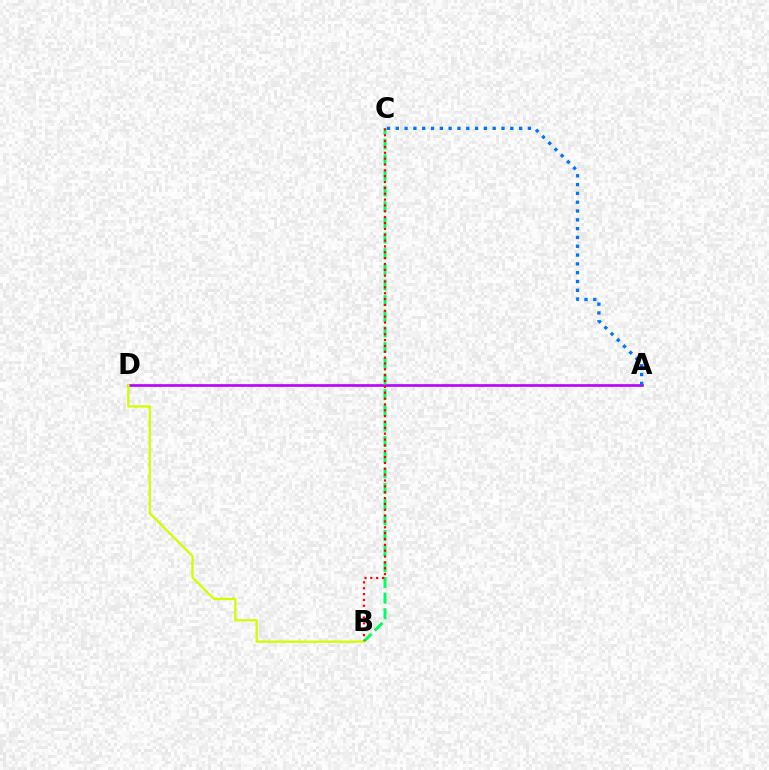{('A', 'D'): [{'color': '#b900ff', 'line_style': 'solid', 'thickness': 1.9}], ('A', 'C'): [{'color': '#0074ff', 'line_style': 'dotted', 'thickness': 2.39}], ('B', 'C'): [{'color': '#00ff5c', 'line_style': 'dashed', 'thickness': 2.13}, {'color': '#ff0000', 'line_style': 'dotted', 'thickness': 1.59}], ('B', 'D'): [{'color': '#d1ff00', 'line_style': 'solid', 'thickness': 1.64}]}